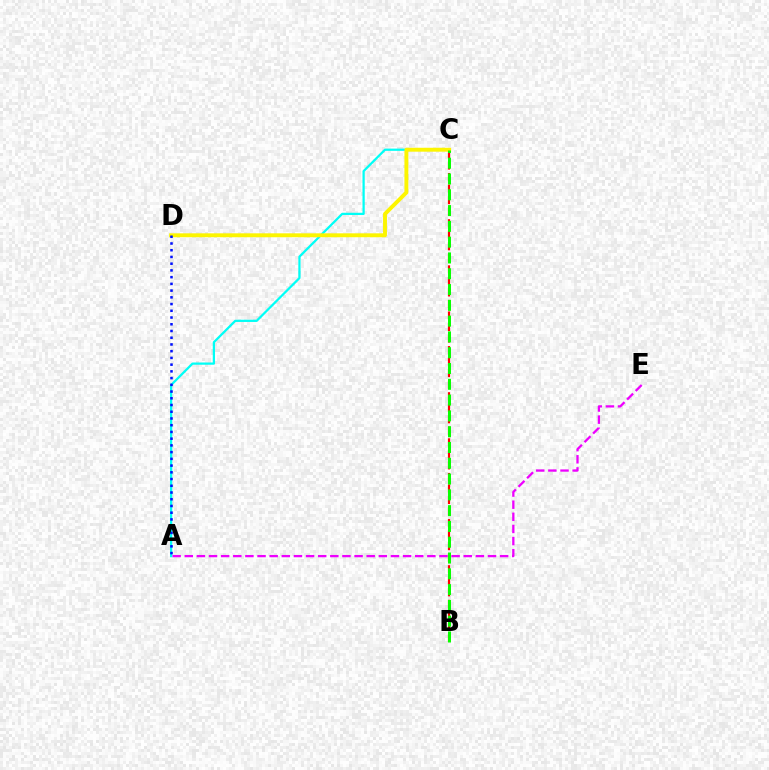{('B', 'C'): [{'color': '#ff0000', 'line_style': 'dashed', 'thickness': 1.57}, {'color': '#08ff00', 'line_style': 'dashed', 'thickness': 2.15}], ('A', 'E'): [{'color': '#ee00ff', 'line_style': 'dashed', 'thickness': 1.65}], ('A', 'C'): [{'color': '#00fff6', 'line_style': 'solid', 'thickness': 1.62}], ('C', 'D'): [{'color': '#fcf500', 'line_style': 'solid', 'thickness': 2.82}], ('A', 'D'): [{'color': '#0010ff', 'line_style': 'dotted', 'thickness': 1.83}]}